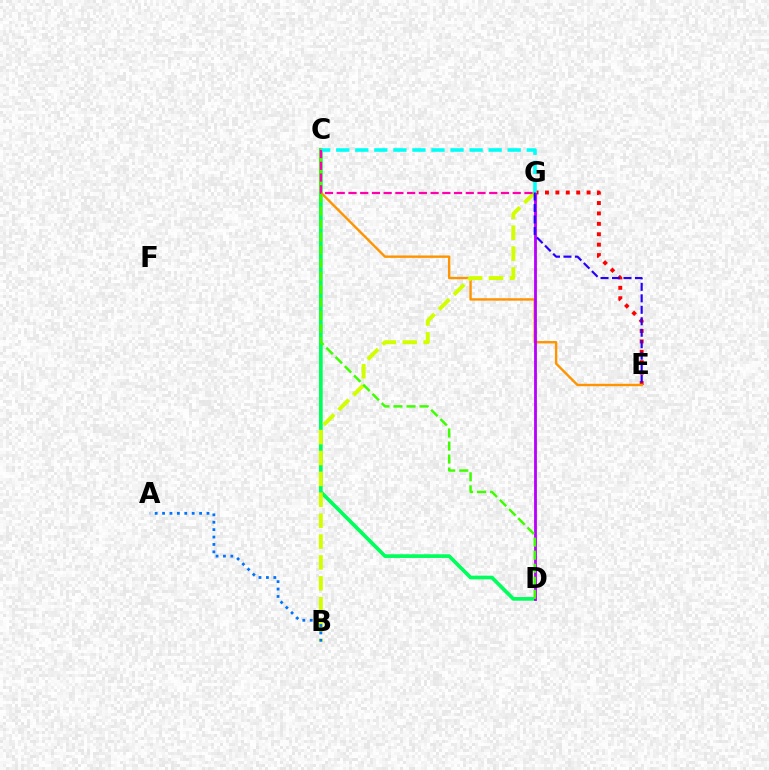{('C', 'D'): [{'color': '#00ff5c', 'line_style': 'solid', 'thickness': 2.66}, {'color': '#3dff00', 'line_style': 'dashed', 'thickness': 1.77}], ('E', 'G'): [{'color': '#ff0000', 'line_style': 'dotted', 'thickness': 2.83}, {'color': '#2500ff', 'line_style': 'dashed', 'thickness': 1.56}], ('C', 'E'): [{'color': '#ff9400', 'line_style': 'solid', 'thickness': 1.72}], ('D', 'G'): [{'color': '#b900ff', 'line_style': 'solid', 'thickness': 2.03}], ('B', 'G'): [{'color': '#d1ff00', 'line_style': 'dashed', 'thickness': 2.84}], ('C', 'G'): [{'color': '#00fff6', 'line_style': 'dashed', 'thickness': 2.59}, {'color': '#ff00ac', 'line_style': 'dashed', 'thickness': 1.59}], ('A', 'B'): [{'color': '#0074ff', 'line_style': 'dotted', 'thickness': 2.01}]}